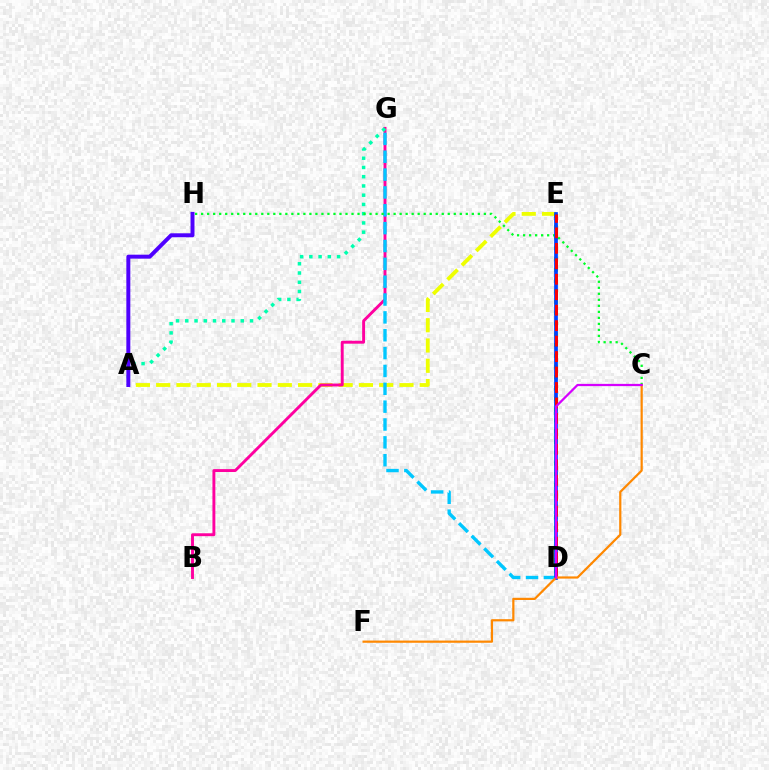{('A', 'E'): [{'color': '#eeff00', 'line_style': 'dashed', 'thickness': 2.75}], ('B', 'G'): [{'color': '#ff00a0', 'line_style': 'solid', 'thickness': 2.09}], ('A', 'G'): [{'color': '#00ffaf', 'line_style': 'dotted', 'thickness': 2.51}], ('D', 'G'): [{'color': '#00c7ff', 'line_style': 'dashed', 'thickness': 2.43}], ('C', 'H'): [{'color': '#00ff27', 'line_style': 'dotted', 'thickness': 1.63}], ('D', 'E'): [{'color': '#66ff00', 'line_style': 'dotted', 'thickness': 2.92}, {'color': '#003fff', 'line_style': 'solid', 'thickness': 2.68}, {'color': '#ff0000', 'line_style': 'dashed', 'thickness': 2.1}], ('C', 'F'): [{'color': '#ff8800', 'line_style': 'solid', 'thickness': 1.59}], ('A', 'H'): [{'color': '#4f00ff', 'line_style': 'solid', 'thickness': 2.85}], ('C', 'D'): [{'color': '#d600ff', 'line_style': 'solid', 'thickness': 1.62}]}